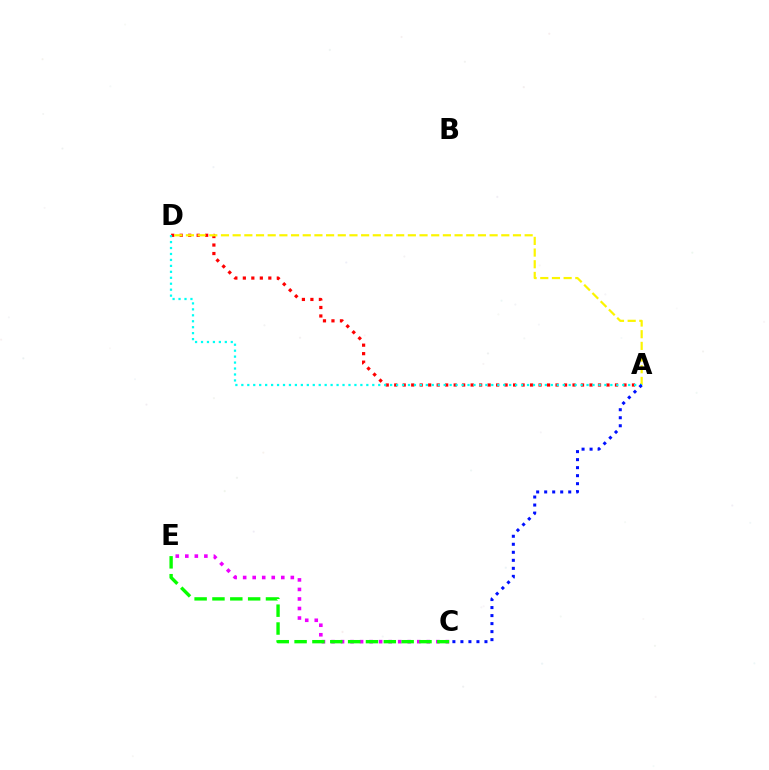{('A', 'D'): [{'color': '#ff0000', 'line_style': 'dotted', 'thickness': 2.31}, {'color': '#fcf500', 'line_style': 'dashed', 'thickness': 1.59}, {'color': '#00fff6', 'line_style': 'dotted', 'thickness': 1.62}], ('C', 'E'): [{'color': '#ee00ff', 'line_style': 'dotted', 'thickness': 2.59}, {'color': '#08ff00', 'line_style': 'dashed', 'thickness': 2.42}], ('A', 'C'): [{'color': '#0010ff', 'line_style': 'dotted', 'thickness': 2.18}]}